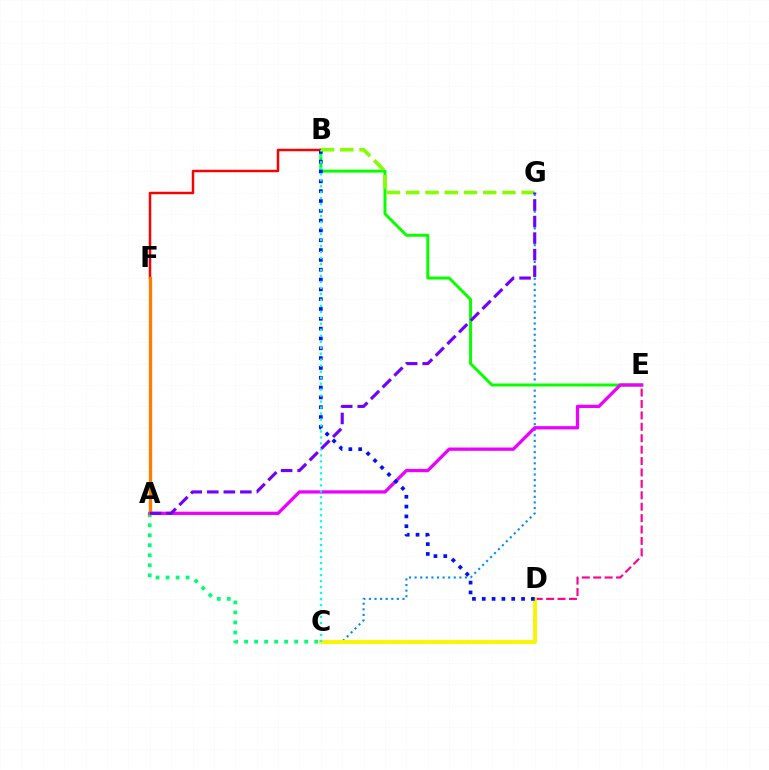{('C', 'G'): [{'color': '#008cff', 'line_style': 'dotted', 'thickness': 1.52}], ('B', 'E'): [{'color': '#08ff00', 'line_style': 'solid', 'thickness': 2.14}], ('D', 'E'): [{'color': '#ff0094', 'line_style': 'dashed', 'thickness': 1.55}], ('A', 'C'): [{'color': '#00ff74', 'line_style': 'dotted', 'thickness': 2.72}], ('C', 'D'): [{'color': '#fcf500', 'line_style': 'solid', 'thickness': 2.78}], ('A', 'E'): [{'color': '#ee00ff', 'line_style': 'solid', 'thickness': 2.36}], ('B', 'F'): [{'color': '#ff0000', 'line_style': 'solid', 'thickness': 1.78}], ('B', 'D'): [{'color': '#0010ff', 'line_style': 'dotted', 'thickness': 2.67}], ('B', 'C'): [{'color': '#00fff6', 'line_style': 'dotted', 'thickness': 1.63}], ('A', 'F'): [{'color': '#ff7c00', 'line_style': 'solid', 'thickness': 2.38}], ('B', 'G'): [{'color': '#84ff00', 'line_style': 'dashed', 'thickness': 2.61}], ('A', 'G'): [{'color': '#7200ff', 'line_style': 'dashed', 'thickness': 2.25}]}